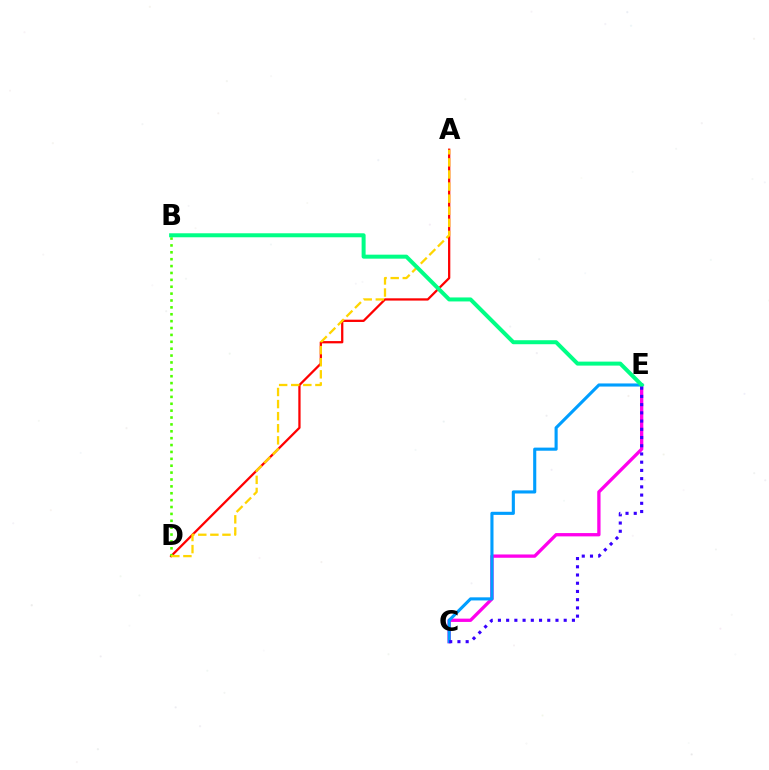{('C', 'E'): [{'color': '#ff00ed', 'line_style': 'solid', 'thickness': 2.38}, {'color': '#009eff', 'line_style': 'solid', 'thickness': 2.24}, {'color': '#3700ff', 'line_style': 'dotted', 'thickness': 2.23}], ('A', 'D'): [{'color': '#ff0000', 'line_style': 'solid', 'thickness': 1.64}, {'color': '#ffd500', 'line_style': 'dashed', 'thickness': 1.64}], ('B', 'D'): [{'color': '#4fff00', 'line_style': 'dotted', 'thickness': 1.87}], ('B', 'E'): [{'color': '#00ff86', 'line_style': 'solid', 'thickness': 2.88}]}